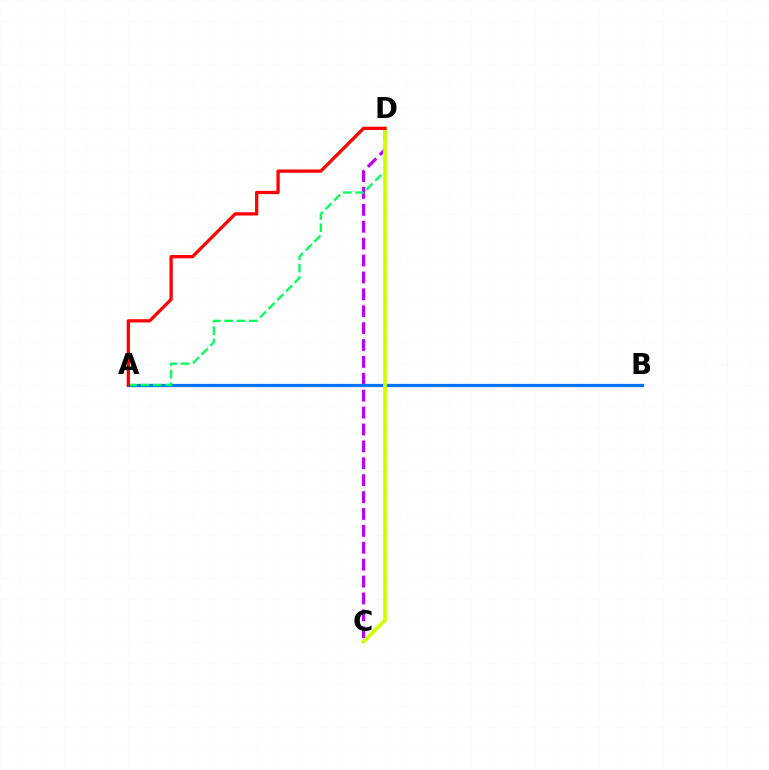{('C', 'D'): [{'color': '#b900ff', 'line_style': 'dashed', 'thickness': 2.3}, {'color': '#d1ff00', 'line_style': 'solid', 'thickness': 2.69}], ('A', 'B'): [{'color': '#0074ff', 'line_style': 'solid', 'thickness': 2.35}], ('A', 'D'): [{'color': '#00ff5c', 'line_style': 'dashed', 'thickness': 1.67}, {'color': '#ff0000', 'line_style': 'solid', 'thickness': 2.36}]}